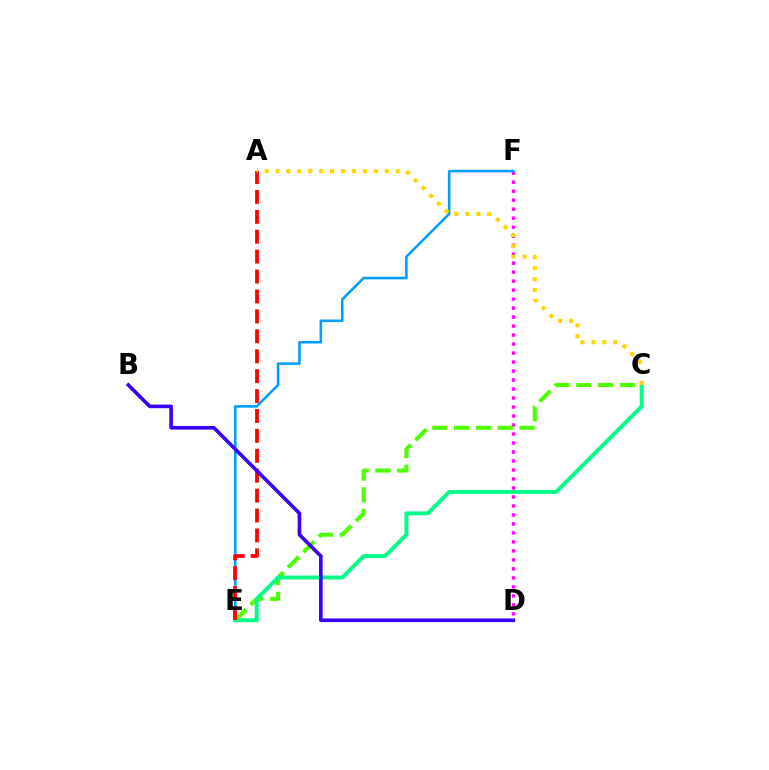{('D', 'F'): [{'color': '#ff00ed', 'line_style': 'dotted', 'thickness': 2.44}], ('E', 'F'): [{'color': '#009eff', 'line_style': 'solid', 'thickness': 1.85}], ('C', 'E'): [{'color': '#4fff00', 'line_style': 'dashed', 'thickness': 2.96}, {'color': '#00ff86', 'line_style': 'solid', 'thickness': 2.82}], ('A', 'E'): [{'color': '#ff0000', 'line_style': 'dashed', 'thickness': 2.71}], ('A', 'C'): [{'color': '#ffd500', 'line_style': 'dotted', 'thickness': 2.97}], ('B', 'D'): [{'color': '#3700ff', 'line_style': 'solid', 'thickness': 2.61}]}